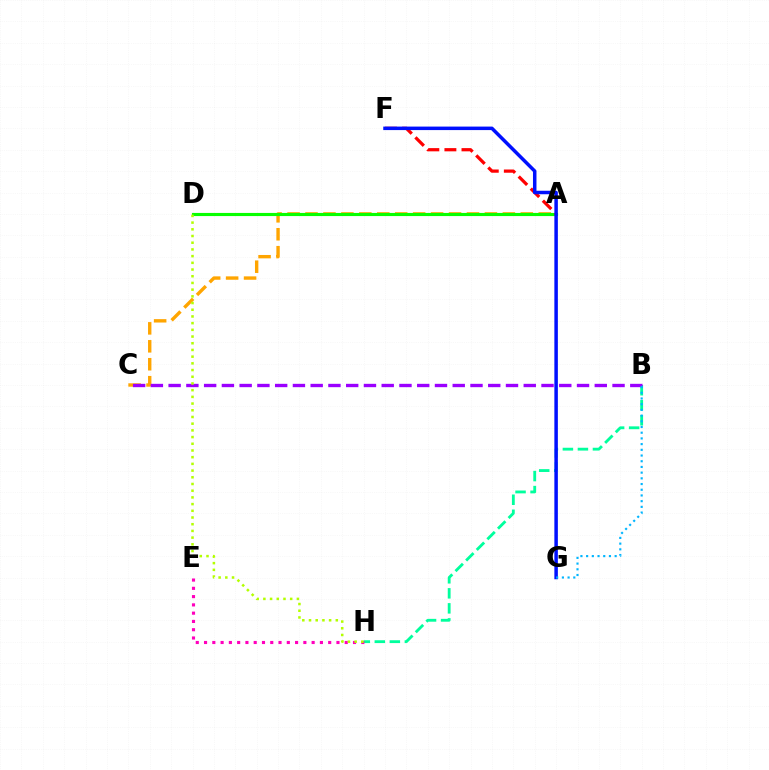{('A', 'C'): [{'color': '#ffa500', 'line_style': 'dashed', 'thickness': 2.44}], ('A', 'D'): [{'color': '#08ff00', 'line_style': 'solid', 'thickness': 2.26}], ('A', 'F'): [{'color': '#ff0000', 'line_style': 'dashed', 'thickness': 2.32}], ('B', 'H'): [{'color': '#00ff9d', 'line_style': 'dashed', 'thickness': 2.04}], ('E', 'H'): [{'color': '#ff00bd', 'line_style': 'dotted', 'thickness': 2.25}], ('B', 'C'): [{'color': '#9b00ff', 'line_style': 'dashed', 'thickness': 2.41}], ('F', 'G'): [{'color': '#0010ff', 'line_style': 'solid', 'thickness': 2.52}], ('D', 'H'): [{'color': '#b3ff00', 'line_style': 'dotted', 'thickness': 1.82}], ('B', 'G'): [{'color': '#00b5ff', 'line_style': 'dotted', 'thickness': 1.55}]}